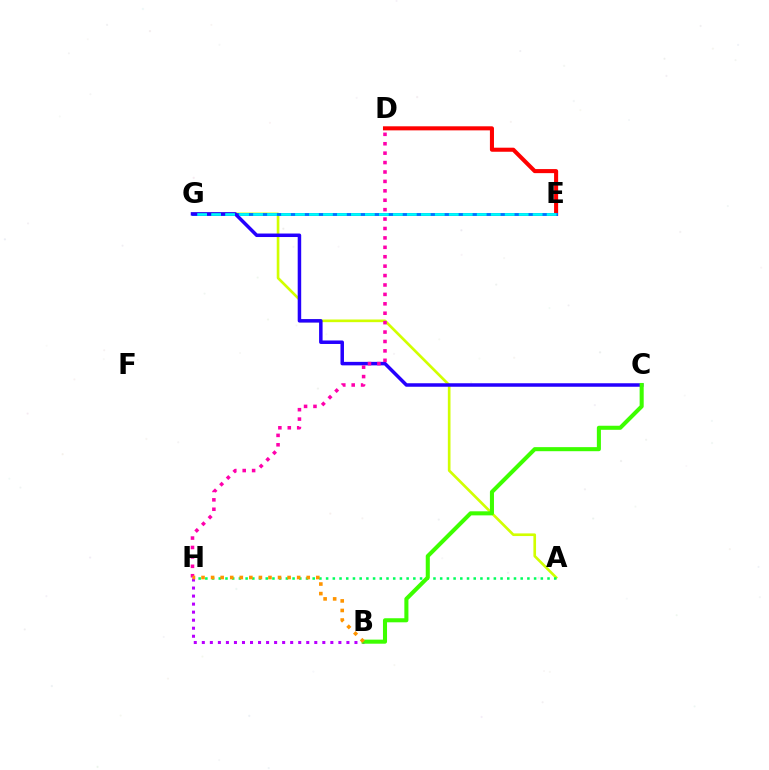{('A', 'G'): [{'color': '#d1ff00', 'line_style': 'solid', 'thickness': 1.91}], ('D', 'E'): [{'color': '#ff0000', 'line_style': 'solid', 'thickness': 2.92}], ('E', 'G'): [{'color': '#0074ff', 'line_style': 'solid', 'thickness': 2.1}, {'color': '#00fff6', 'line_style': 'dashed', 'thickness': 1.9}], ('A', 'H'): [{'color': '#00ff5c', 'line_style': 'dotted', 'thickness': 1.82}], ('B', 'H'): [{'color': '#b900ff', 'line_style': 'dotted', 'thickness': 2.18}, {'color': '#ff9400', 'line_style': 'dotted', 'thickness': 2.6}], ('C', 'G'): [{'color': '#2500ff', 'line_style': 'solid', 'thickness': 2.52}], ('D', 'H'): [{'color': '#ff00ac', 'line_style': 'dotted', 'thickness': 2.56}], ('B', 'C'): [{'color': '#3dff00', 'line_style': 'solid', 'thickness': 2.93}]}